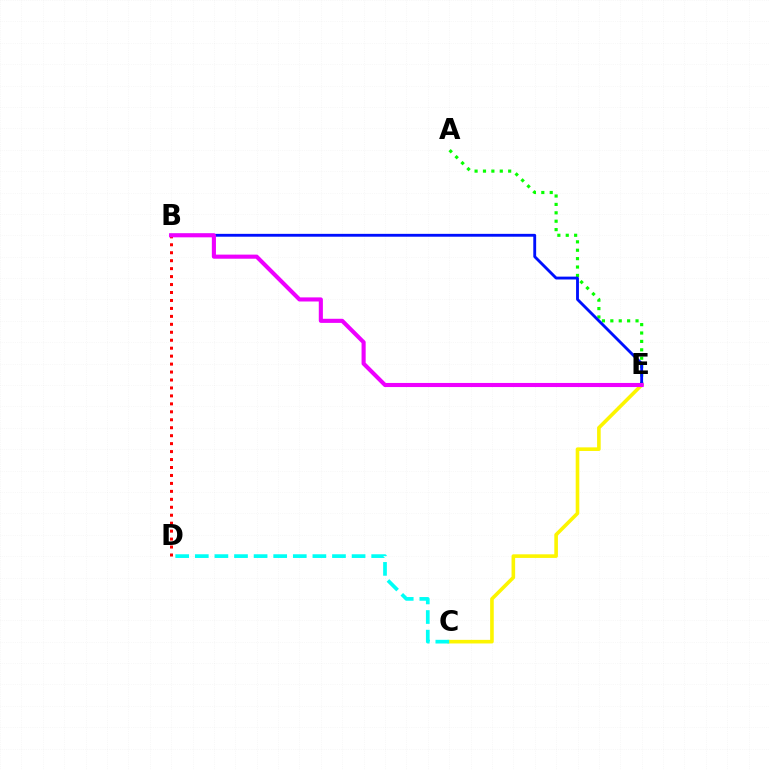{('C', 'E'): [{'color': '#fcf500', 'line_style': 'solid', 'thickness': 2.6}], ('A', 'E'): [{'color': '#08ff00', 'line_style': 'dotted', 'thickness': 2.28}], ('C', 'D'): [{'color': '#00fff6', 'line_style': 'dashed', 'thickness': 2.66}], ('B', 'D'): [{'color': '#ff0000', 'line_style': 'dotted', 'thickness': 2.16}], ('B', 'E'): [{'color': '#0010ff', 'line_style': 'solid', 'thickness': 2.06}, {'color': '#ee00ff', 'line_style': 'solid', 'thickness': 2.95}]}